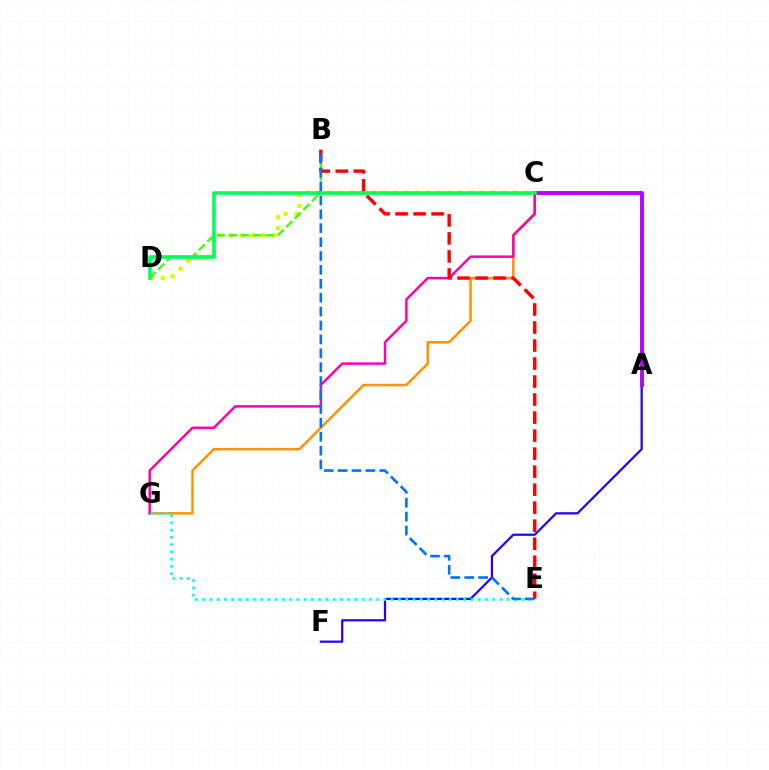{('C', 'D'): [{'color': '#d1ff00', 'line_style': 'dotted', 'thickness': 2.96}, {'color': '#00ff5c', 'line_style': 'solid', 'thickness': 2.59}], ('B', 'D'): [{'color': '#3dff00', 'line_style': 'dashed', 'thickness': 1.65}], ('A', 'F'): [{'color': '#2500ff', 'line_style': 'solid', 'thickness': 1.61}], ('A', 'C'): [{'color': '#b900ff', 'line_style': 'solid', 'thickness': 2.8}], ('C', 'G'): [{'color': '#ff9400', 'line_style': 'solid', 'thickness': 1.81}, {'color': '#ff00ac', 'line_style': 'solid', 'thickness': 1.77}], ('B', 'E'): [{'color': '#ff0000', 'line_style': 'dashed', 'thickness': 2.45}, {'color': '#0074ff', 'line_style': 'dashed', 'thickness': 1.89}], ('E', 'G'): [{'color': '#00fff6', 'line_style': 'dotted', 'thickness': 1.97}]}